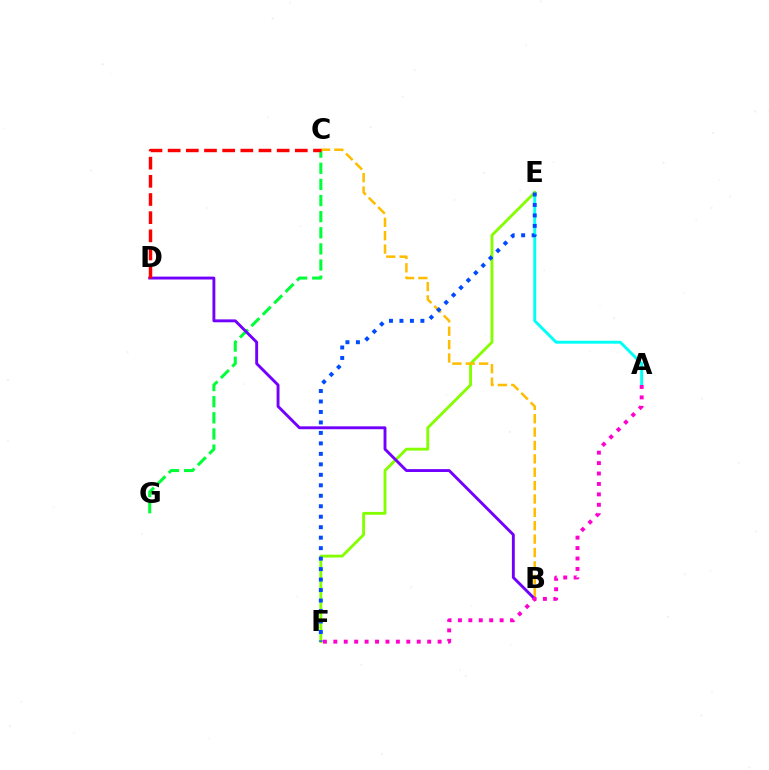{('C', 'G'): [{'color': '#00ff39', 'line_style': 'dashed', 'thickness': 2.19}], ('A', 'E'): [{'color': '#00fff6', 'line_style': 'solid', 'thickness': 2.1}], ('E', 'F'): [{'color': '#84ff00', 'line_style': 'solid', 'thickness': 2.05}, {'color': '#004bff', 'line_style': 'dotted', 'thickness': 2.85}], ('B', 'C'): [{'color': '#ffbd00', 'line_style': 'dashed', 'thickness': 1.82}], ('B', 'D'): [{'color': '#7200ff', 'line_style': 'solid', 'thickness': 2.08}], ('A', 'F'): [{'color': '#ff00cf', 'line_style': 'dotted', 'thickness': 2.83}], ('C', 'D'): [{'color': '#ff0000', 'line_style': 'dashed', 'thickness': 2.47}]}